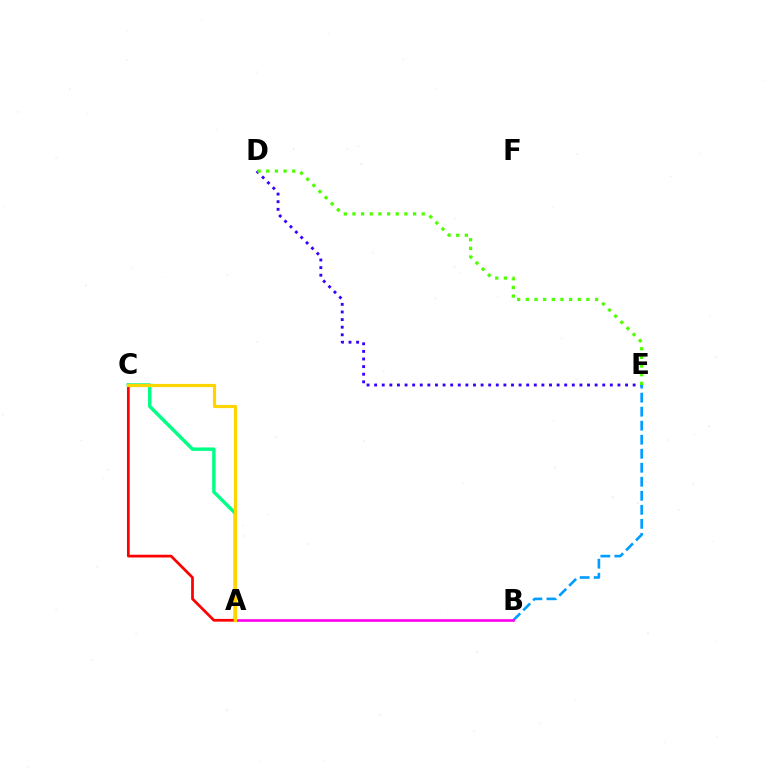{('A', 'C'): [{'color': '#ff0000', 'line_style': 'solid', 'thickness': 1.97}, {'color': '#00ff86', 'line_style': 'solid', 'thickness': 2.46}, {'color': '#ffd500', 'line_style': 'solid', 'thickness': 2.29}], ('D', 'E'): [{'color': '#3700ff', 'line_style': 'dotted', 'thickness': 2.07}, {'color': '#4fff00', 'line_style': 'dotted', 'thickness': 2.35}], ('B', 'E'): [{'color': '#009eff', 'line_style': 'dashed', 'thickness': 1.9}], ('A', 'B'): [{'color': '#ff00ed', 'line_style': 'solid', 'thickness': 1.9}]}